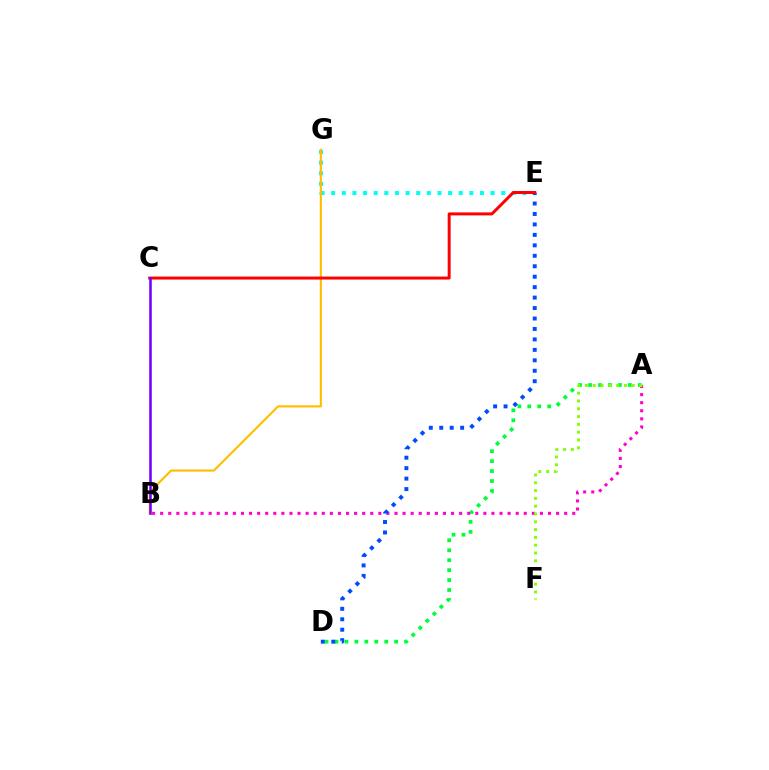{('A', 'D'): [{'color': '#00ff39', 'line_style': 'dotted', 'thickness': 2.7}], ('A', 'B'): [{'color': '#ff00cf', 'line_style': 'dotted', 'thickness': 2.2}], ('A', 'F'): [{'color': '#84ff00', 'line_style': 'dotted', 'thickness': 2.12}], ('E', 'G'): [{'color': '#00fff6', 'line_style': 'dotted', 'thickness': 2.89}], ('D', 'E'): [{'color': '#004bff', 'line_style': 'dotted', 'thickness': 2.84}], ('B', 'G'): [{'color': '#ffbd00', 'line_style': 'solid', 'thickness': 1.53}], ('C', 'E'): [{'color': '#ff0000', 'line_style': 'solid', 'thickness': 2.15}], ('B', 'C'): [{'color': '#7200ff', 'line_style': 'solid', 'thickness': 1.84}]}